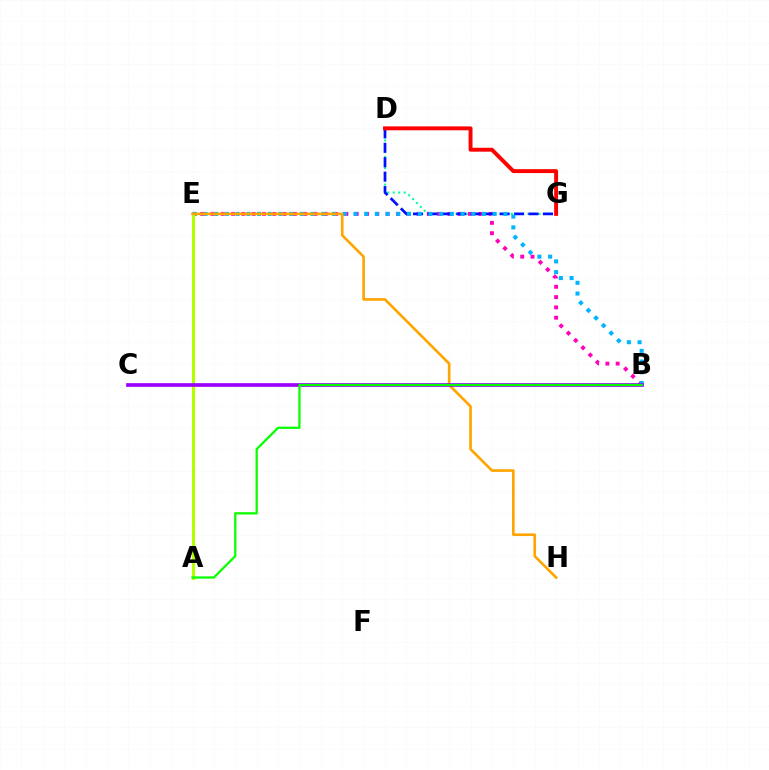{('D', 'G'): [{'color': '#00ff9d', 'line_style': 'dotted', 'thickness': 1.5}, {'color': '#0010ff', 'line_style': 'dashed', 'thickness': 1.96}, {'color': '#ff0000', 'line_style': 'solid', 'thickness': 2.81}], ('B', 'E'): [{'color': '#ff00bd', 'line_style': 'dotted', 'thickness': 2.8}, {'color': '#00b5ff', 'line_style': 'dotted', 'thickness': 2.91}], ('A', 'E'): [{'color': '#b3ff00', 'line_style': 'solid', 'thickness': 2.25}], ('E', 'H'): [{'color': '#ffa500', 'line_style': 'solid', 'thickness': 1.91}], ('B', 'C'): [{'color': '#9b00ff', 'line_style': 'solid', 'thickness': 2.66}], ('A', 'B'): [{'color': '#08ff00', 'line_style': 'solid', 'thickness': 1.63}]}